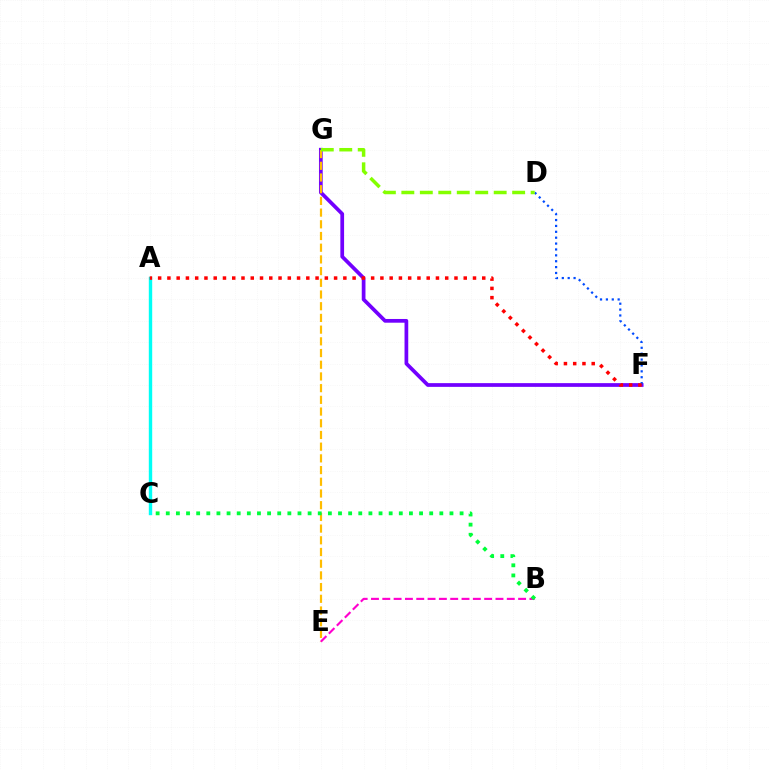{('F', 'G'): [{'color': '#7200ff', 'line_style': 'solid', 'thickness': 2.68}], ('D', 'F'): [{'color': '#004bff', 'line_style': 'dotted', 'thickness': 1.6}], ('E', 'G'): [{'color': '#ffbd00', 'line_style': 'dashed', 'thickness': 1.59}], ('D', 'G'): [{'color': '#84ff00', 'line_style': 'dashed', 'thickness': 2.51}], ('A', 'C'): [{'color': '#00fff6', 'line_style': 'solid', 'thickness': 2.45}], ('B', 'E'): [{'color': '#ff00cf', 'line_style': 'dashed', 'thickness': 1.54}], ('B', 'C'): [{'color': '#00ff39', 'line_style': 'dotted', 'thickness': 2.75}], ('A', 'F'): [{'color': '#ff0000', 'line_style': 'dotted', 'thickness': 2.52}]}